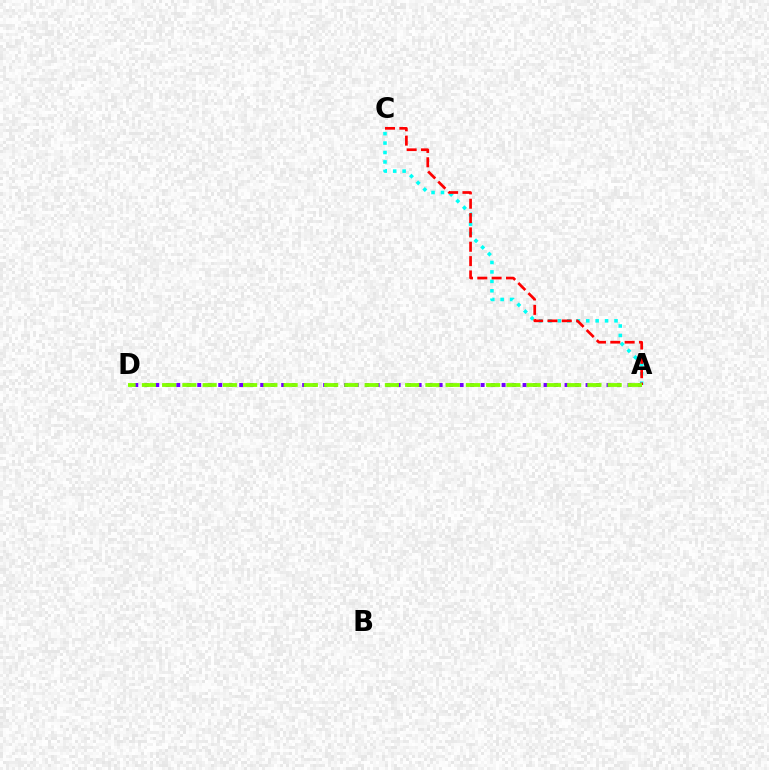{('A', 'C'): [{'color': '#00fff6', 'line_style': 'dotted', 'thickness': 2.56}, {'color': '#ff0000', 'line_style': 'dashed', 'thickness': 1.95}], ('A', 'D'): [{'color': '#7200ff', 'line_style': 'dotted', 'thickness': 2.85}, {'color': '#84ff00', 'line_style': 'dashed', 'thickness': 2.75}]}